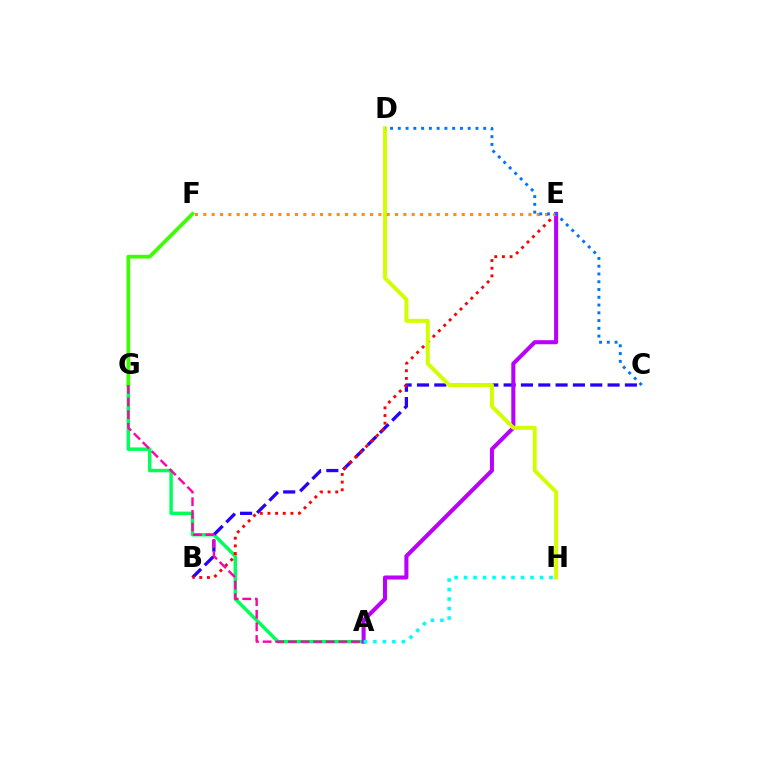{('A', 'G'): [{'color': '#00ff5c', 'line_style': 'solid', 'thickness': 2.49}, {'color': '#ff00ac', 'line_style': 'dashed', 'thickness': 1.72}], ('B', 'C'): [{'color': '#2500ff', 'line_style': 'dashed', 'thickness': 2.35}], ('B', 'E'): [{'color': '#ff0000', 'line_style': 'dotted', 'thickness': 2.08}], ('A', 'E'): [{'color': '#b900ff', 'line_style': 'solid', 'thickness': 2.92}], ('D', 'H'): [{'color': '#d1ff00', 'line_style': 'solid', 'thickness': 2.85}], ('E', 'F'): [{'color': '#ff9400', 'line_style': 'dotted', 'thickness': 2.26}], ('F', 'G'): [{'color': '#3dff00', 'line_style': 'solid', 'thickness': 2.69}], ('C', 'D'): [{'color': '#0074ff', 'line_style': 'dotted', 'thickness': 2.11}], ('A', 'H'): [{'color': '#00fff6', 'line_style': 'dotted', 'thickness': 2.58}]}